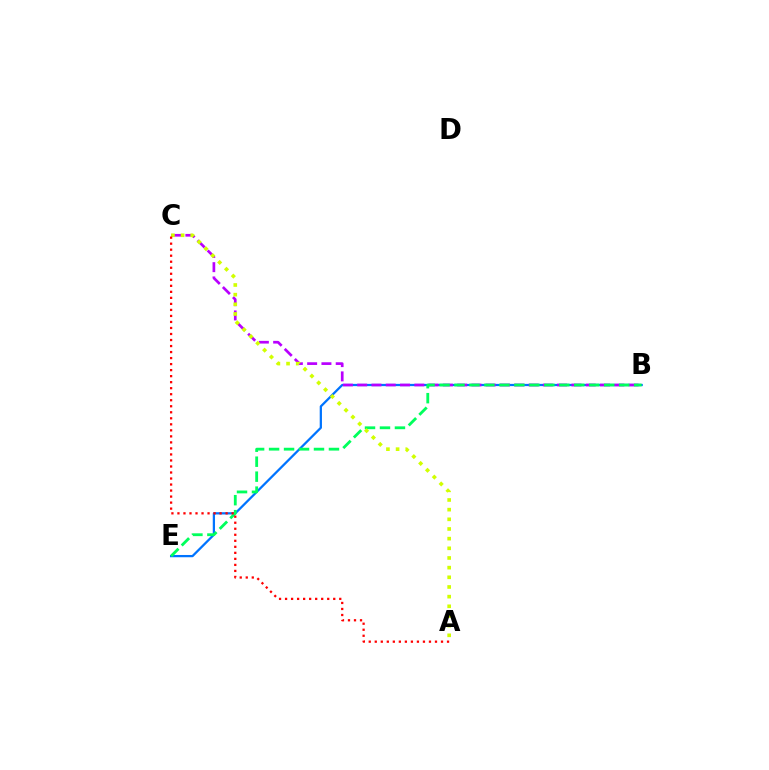{('B', 'E'): [{'color': '#0074ff', 'line_style': 'solid', 'thickness': 1.62}, {'color': '#00ff5c', 'line_style': 'dashed', 'thickness': 2.03}], ('B', 'C'): [{'color': '#b900ff', 'line_style': 'dashed', 'thickness': 1.94}], ('A', 'C'): [{'color': '#d1ff00', 'line_style': 'dotted', 'thickness': 2.63}, {'color': '#ff0000', 'line_style': 'dotted', 'thickness': 1.64}]}